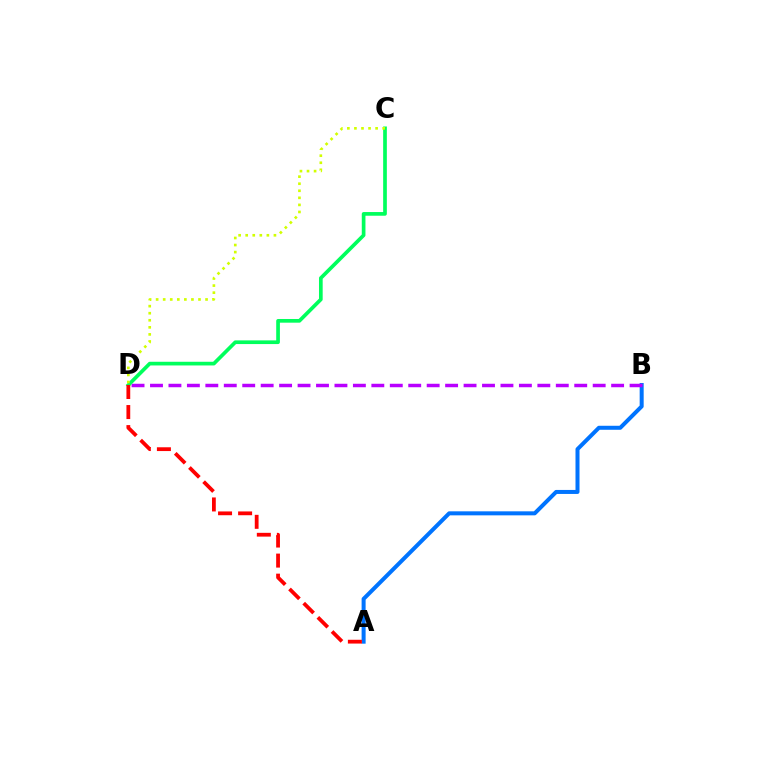{('A', 'B'): [{'color': '#0074ff', 'line_style': 'solid', 'thickness': 2.89}], ('B', 'D'): [{'color': '#b900ff', 'line_style': 'dashed', 'thickness': 2.51}], ('C', 'D'): [{'color': '#00ff5c', 'line_style': 'solid', 'thickness': 2.65}, {'color': '#d1ff00', 'line_style': 'dotted', 'thickness': 1.92}], ('A', 'D'): [{'color': '#ff0000', 'line_style': 'dashed', 'thickness': 2.72}]}